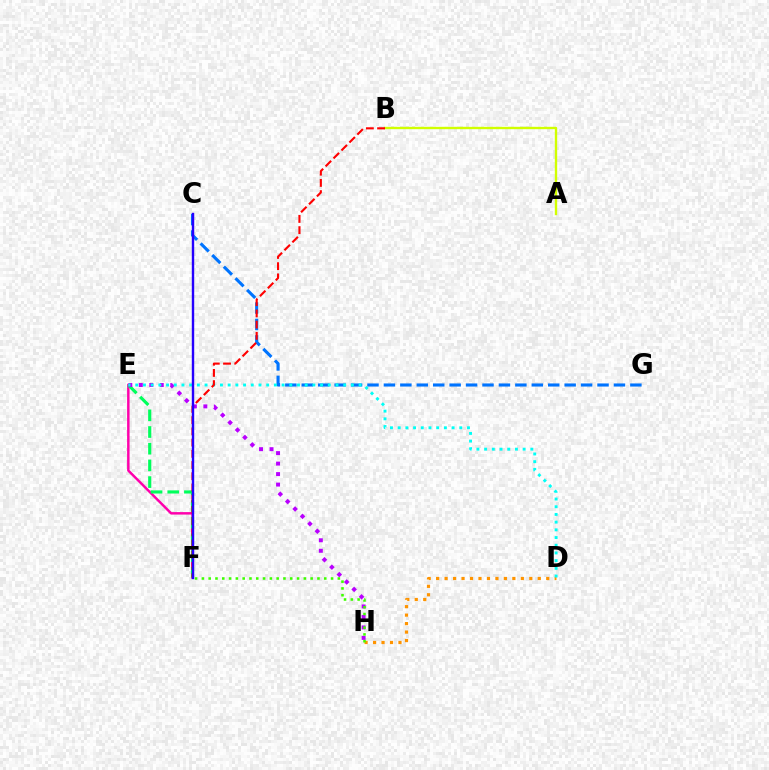{('E', 'F'): [{'color': '#ff00ac', 'line_style': 'solid', 'thickness': 1.77}, {'color': '#00ff5c', 'line_style': 'dashed', 'thickness': 2.27}], ('D', 'H'): [{'color': '#ff9400', 'line_style': 'dotted', 'thickness': 2.3}], ('A', 'B'): [{'color': '#d1ff00', 'line_style': 'solid', 'thickness': 1.7}], ('C', 'G'): [{'color': '#0074ff', 'line_style': 'dashed', 'thickness': 2.23}], ('E', 'H'): [{'color': '#b900ff', 'line_style': 'dotted', 'thickness': 2.85}], ('F', 'H'): [{'color': '#3dff00', 'line_style': 'dotted', 'thickness': 1.85}], ('D', 'E'): [{'color': '#00fff6', 'line_style': 'dotted', 'thickness': 2.09}], ('B', 'F'): [{'color': '#ff0000', 'line_style': 'dashed', 'thickness': 1.52}], ('C', 'F'): [{'color': '#2500ff', 'line_style': 'solid', 'thickness': 1.73}]}